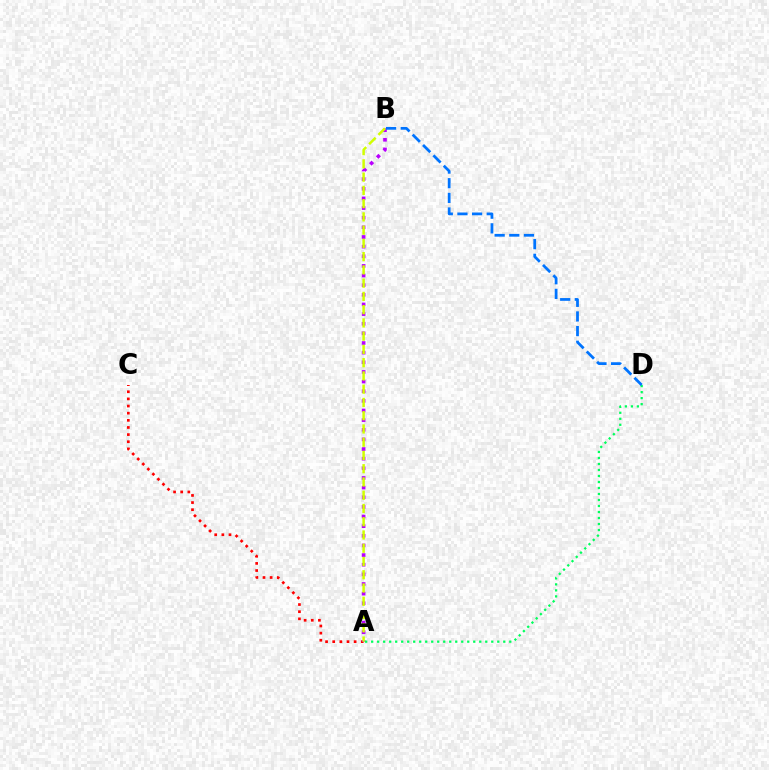{('A', 'C'): [{'color': '#ff0000', 'line_style': 'dotted', 'thickness': 1.94}], ('A', 'B'): [{'color': '#b900ff', 'line_style': 'dotted', 'thickness': 2.62}, {'color': '#d1ff00', 'line_style': 'dashed', 'thickness': 1.8}], ('A', 'D'): [{'color': '#00ff5c', 'line_style': 'dotted', 'thickness': 1.63}], ('B', 'D'): [{'color': '#0074ff', 'line_style': 'dashed', 'thickness': 1.99}]}